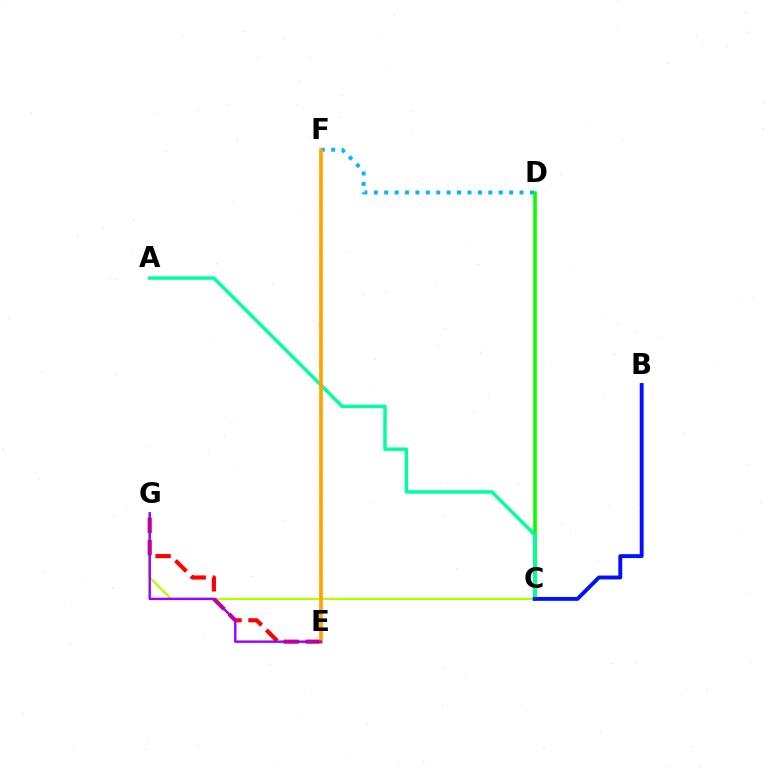{('C', 'G'): [{'color': '#b3ff00', 'line_style': 'solid', 'thickness': 1.62}], ('C', 'D'): [{'color': '#08ff00', 'line_style': 'solid', 'thickness': 2.61}], ('A', 'C'): [{'color': '#00ff9d', 'line_style': 'solid', 'thickness': 2.48}], ('E', 'F'): [{'color': '#ff00bd', 'line_style': 'dashed', 'thickness': 1.67}, {'color': '#ffa500', 'line_style': 'solid', 'thickness': 2.63}], ('D', 'F'): [{'color': '#00b5ff', 'line_style': 'dotted', 'thickness': 2.83}], ('E', 'G'): [{'color': '#ff0000', 'line_style': 'dashed', 'thickness': 2.99}, {'color': '#9b00ff', 'line_style': 'solid', 'thickness': 1.73}], ('B', 'C'): [{'color': '#0010ff', 'line_style': 'solid', 'thickness': 2.8}]}